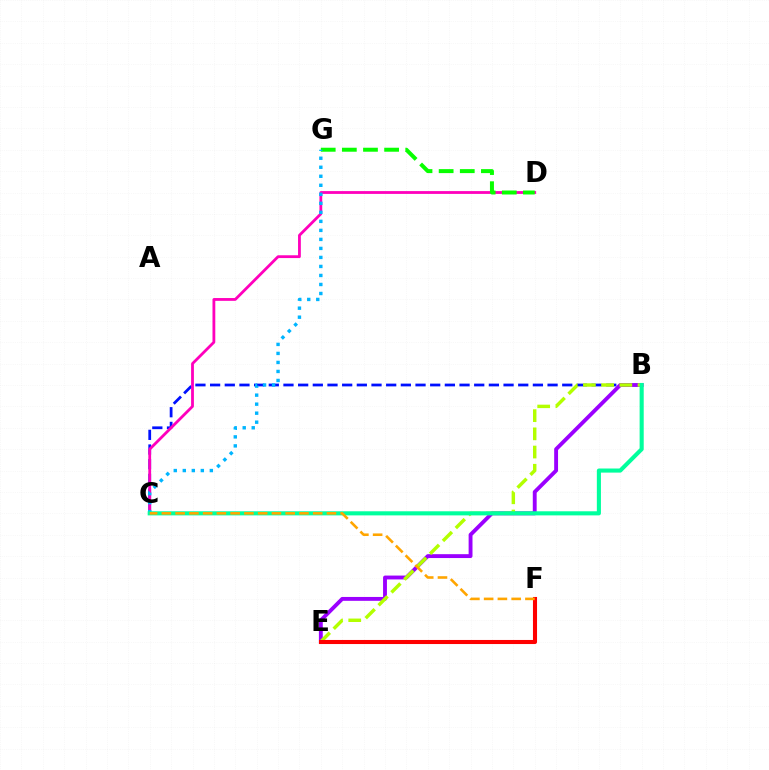{('B', 'C'): [{'color': '#0010ff', 'line_style': 'dashed', 'thickness': 1.99}, {'color': '#00ff9d', 'line_style': 'solid', 'thickness': 2.95}], ('B', 'E'): [{'color': '#9b00ff', 'line_style': 'solid', 'thickness': 2.79}, {'color': '#b3ff00', 'line_style': 'dashed', 'thickness': 2.47}], ('E', 'F'): [{'color': '#ff0000', 'line_style': 'solid', 'thickness': 2.93}], ('C', 'D'): [{'color': '#ff00bd', 'line_style': 'solid', 'thickness': 2.02}], ('D', 'G'): [{'color': '#08ff00', 'line_style': 'dashed', 'thickness': 2.87}], ('C', 'G'): [{'color': '#00b5ff', 'line_style': 'dotted', 'thickness': 2.45}], ('C', 'F'): [{'color': '#ffa500', 'line_style': 'dashed', 'thickness': 1.87}]}